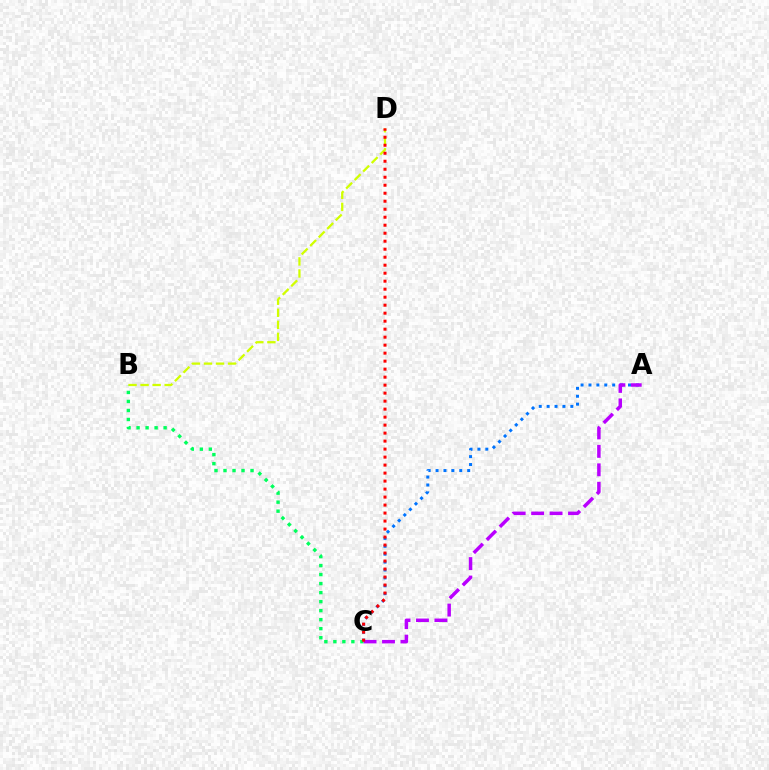{('B', 'D'): [{'color': '#d1ff00', 'line_style': 'dashed', 'thickness': 1.64}], ('A', 'C'): [{'color': '#0074ff', 'line_style': 'dotted', 'thickness': 2.15}, {'color': '#b900ff', 'line_style': 'dashed', 'thickness': 2.51}], ('B', 'C'): [{'color': '#00ff5c', 'line_style': 'dotted', 'thickness': 2.45}], ('C', 'D'): [{'color': '#ff0000', 'line_style': 'dotted', 'thickness': 2.17}]}